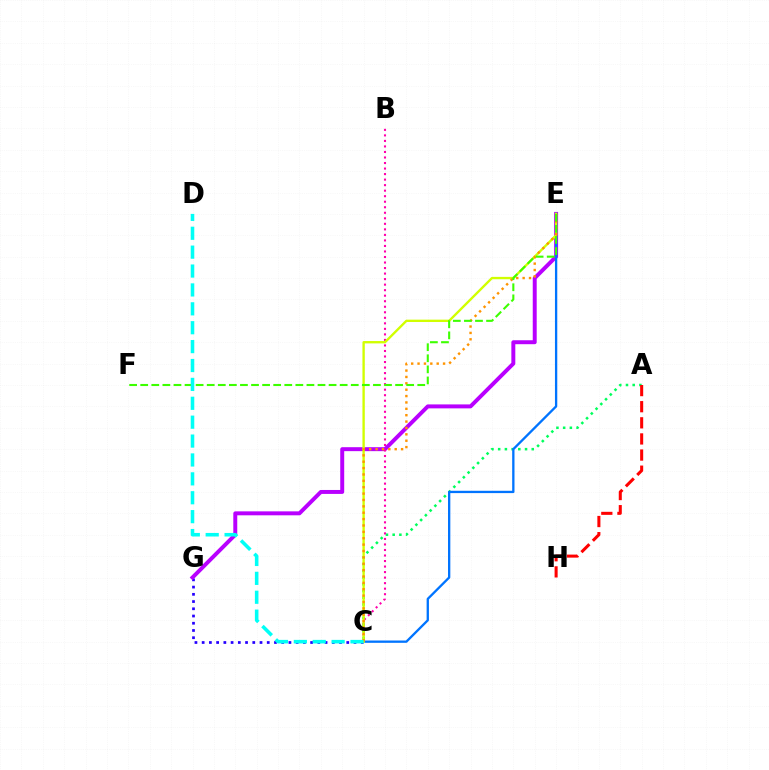{('C', 'G'): [{'color': '#2500ff', 'line_style': 'dotted', 'thickness': 1.96}], ('E', 'G'): [{'color': '#b900ff', 'line_style': 'solid', 'thickness': 2.85}], ('A', 'C'): [{'color': '#00ff5c', 'line_style': 'dotted', 'thickness': 1.82}], ('B', 'C'): [{'color': '#ff00ac', 'line_style': 'dotted', 'thickness': 1.5}], ('C', 'E'): [{'color': '#0074ff', 'line_style': 'solid', 'thickness': 1.67}, {'color': '#d1ff00', 'line_style': 'solid', 'thickness': 1.69}, {'color': '#ff9400', 'line_style': 'dotted', 'thickness': 1.73}], ('A', 'H'): [{'color': '#ff0000', 'line_style': 'dashed', 'thickness': 2.19}], ('E', 'F'): [{'color': '#3dff00', 'line_style': 'dashed', 'thickness': 1.51}], ('C', 'D'): [{'color': '#00fff6', 'line_style': 'dashed', 'thickness': 2.57}]}